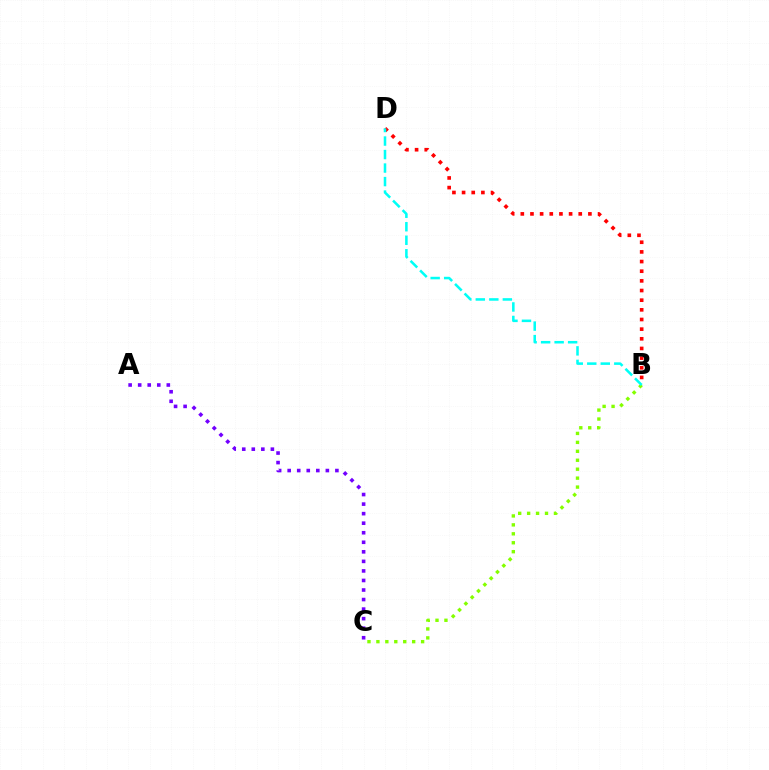{('A', 'C'): [{'color': '#7200ff', 'line_style': 'dotted', 'thickness': 2.59}], ('B', 'C'): [{'color': '#84ff00', 'line_style': 'dotted', 'thickness': 2.43}], ('B', 'D'): [{'color': '#ff0000', 'line_style': 'dotted', 'thickness': 2.62}, {'color': '#00fff6', 'line_style': 'dashed', 'thickness': 1.84}]}